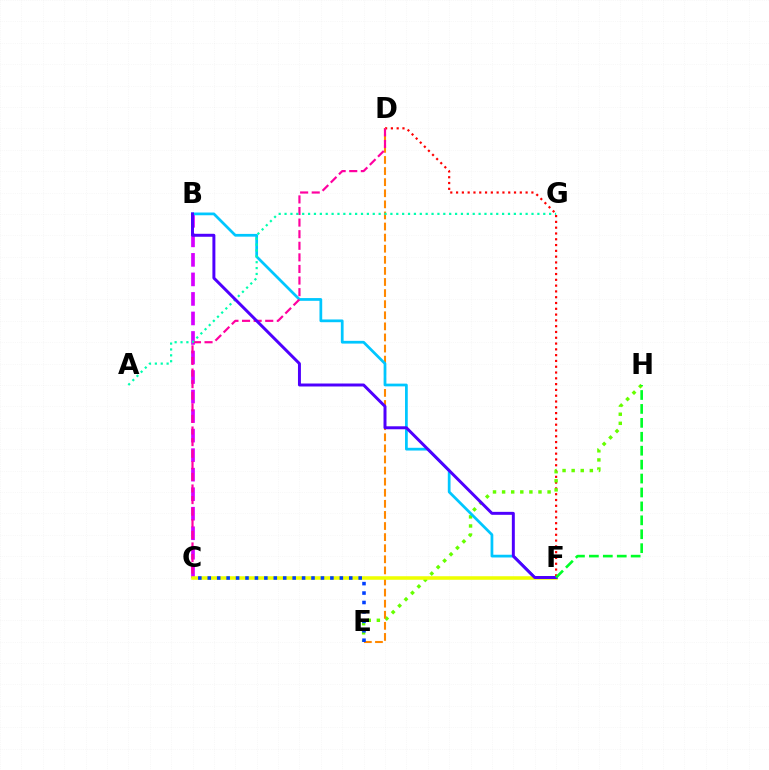{('D', 'F'): [{'color': '#ff0000', 'line_style': 'dotted', 'thickness': 1.57}], ('E', 'H'): [{'color': '#66ff00', 'line_style': 'dotted', 'thickness': 2.47}], ('D', 'E'): [{'color': '#ff8800', 'line_style': 'dashed', 'thickness': 1.51}], ('B', 'C'): [{'color': '#d600ff', 'line_style': 'dashed', 'thickness': 2.65}], ('B', 'F'): [{'color': '#00c7ff', 'line_style': 'solid', 'thickness': 1.97}, {'color': '#4f00ff', 'line_style': 'solid', 'thickness': 2.14}], ('C', 'D'): [{'color': '#ff00a0', 'line_style': 'dashed', 'thickness': 1.57}], ('A', 'G'): [{'color': '#00ffaf', 'line_style': 'dotted', 'thickness': 1.6}], ('C', 'F'): [{'color': '#eeff00', 'line_style': 'solid', 'thickness': 2.55}], ('C', 'E'): [{'color': '#003fff', 'line_style': 'dotted', 'thickness': 2.56}], ('F', 'H'): [{'color': '#00ff27', 'line_style': 'dashed', 'thickness': 1.89}]}